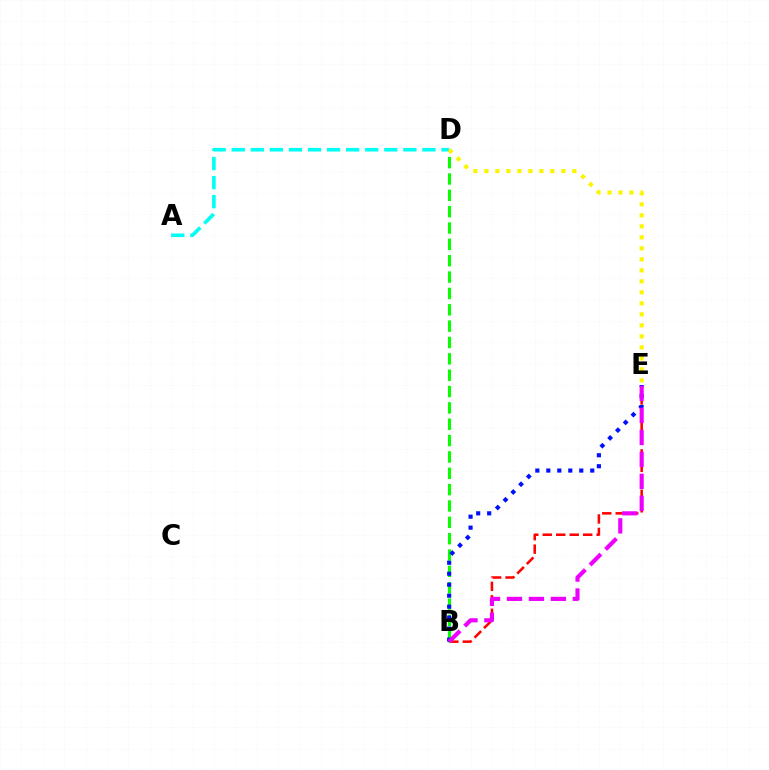{('B', 'E'): [{'color': '#ff0000', 'line_style': 'dashed', 'thickness': 1.83}, {'color': '#0010ff', 'line_style': 'dotted', 'thickness': 2.98}, {'color': '#ee00ff', 'line_style': 'dashed', 'thickness': 2.98}], ('A', 'D'): [{'color': '#00fff6', 'line_style': 'dashed', 'thickness': 2.59}], ('B', 'D'): [{'color': '#08ff00', 'line_style': 'dashed', 'thickness': 2.22}], ('D', 'E'): [{'color': '#fcf500', 'line_style': 'dotted', 'thickness': 2.99}]}